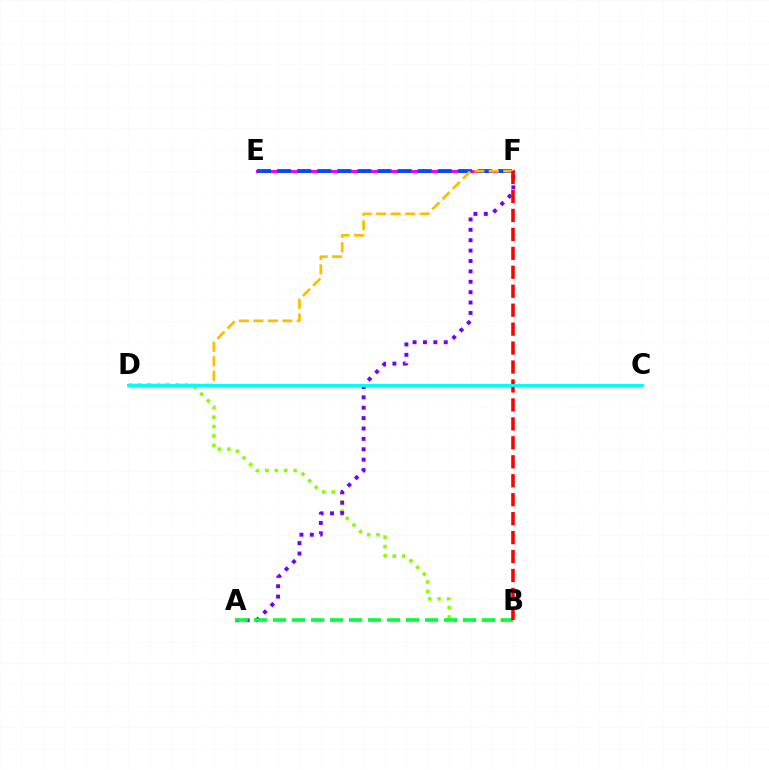{('E', 'F'): [{'color': '#ff00cf', 'line_style': 'solid', 'thickness': 2.2}, {'color': '#004bff', 'line_style': 'dashed', 'thickness': 2.73}], ('B', 'D'): [{'color': '#84ff00', 'line_style': 'dotted', 'thickness': 2.55}], ('A', 'F'): [{'color': '#7200ff', 'line_style': 'dotted', 'thickness': 2.82}], ('A', 'B'): [{'color': '#00ff39', 'line_style': 'dashed', 'thickness': 2.58}], ('D', 'F'): [{'color': '#ffbd00', 'line_style': 'dashed', 'thickness': 1.97}], ('B', 'F'): [{'color': '#ff0000', 'line_style': 'dashed', 'thickness': 2.57}], ('C', 'D'): [{'color': '#00fff6', 'line_style': 'solid', 'thickness': 2.17}]}